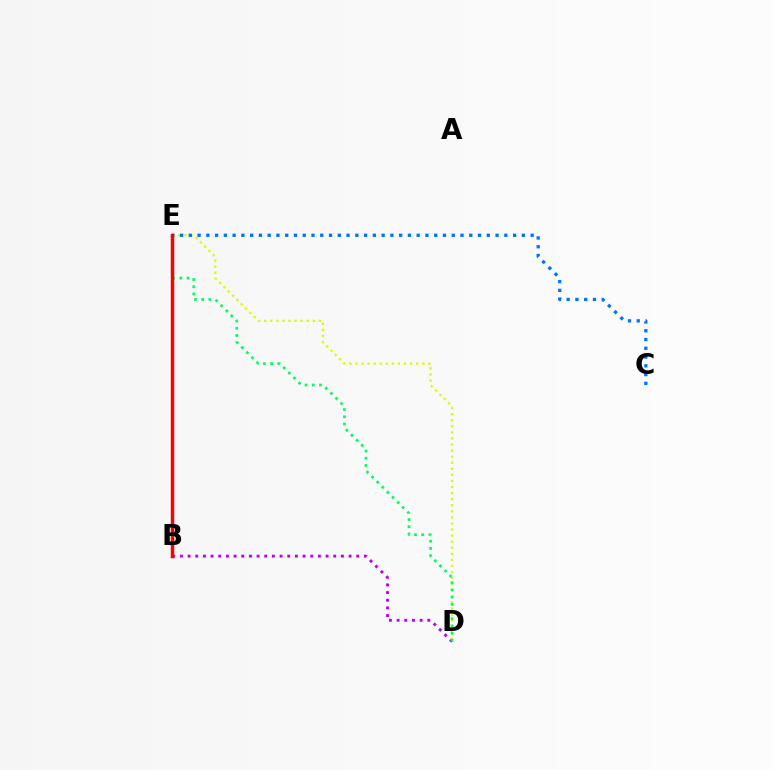{('D', 'E'): [{'color': '#d1ff00', 'line_style': 'dotted', 'thickness': 1.65}, {'color': '#00ff5c', 'line_style': 'dotted', 'thickness': 1.96}], ('B', 'D'): [{'color': '#b900ff', 'line_style': 'dotted', 'thickness': 2.08}], ('C', 'E'): [{'color': '#0074ff', 'line_style': 'dotted', 'thickness': 2.38}], ('B', 'E'): [{'color': '#ff0000', 'line_style': 'solid', 'thickness': 2.49}]}